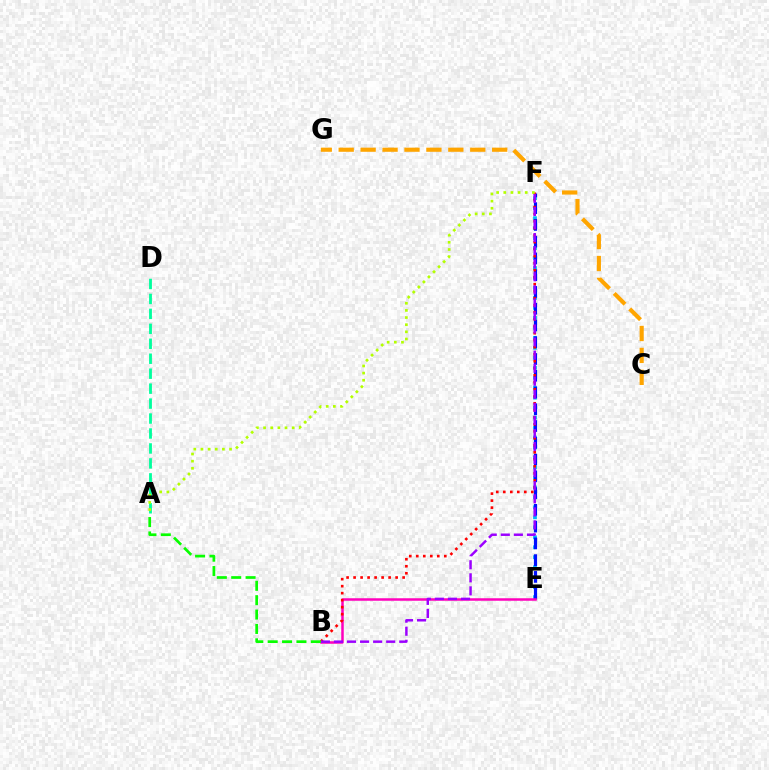{('E', 'F'): [{'color': '#00b5ff', 'line_style': 'dotted', 'thickness': 2.71}, {'color': '#0010ff', 'line_style': 'dashed', 'thickness': 2.28}], ('A', 'D'): [{'color': '#00ff9d', 'line_style': 'dashed', 'thickness': 2.03}], ('B', 'E'): [{'color': '#ff00bd', 'line_style': 'solid', 'thickness': 1.8}], ('B', 'F'): [{'color': '#ff0000', 'line_style': 'dotted', 'thickness': 1.9}, {'color': '#9b00ff', 'line_style': 'dashed', 'thickness': 1.77}], ('A', 'B'): [{'color': '#08ff00', 'line_style': 'dashed', 'thickness': 1.95}], ('C', 'G'): [{'color': '#ffa500', 'line_style': 'dashed', 'thickness': 2.98}], ('A', 'F'): [{'color': '#b3ff00', 'line_style': 'dotted', 'thickness': 1.94}]}